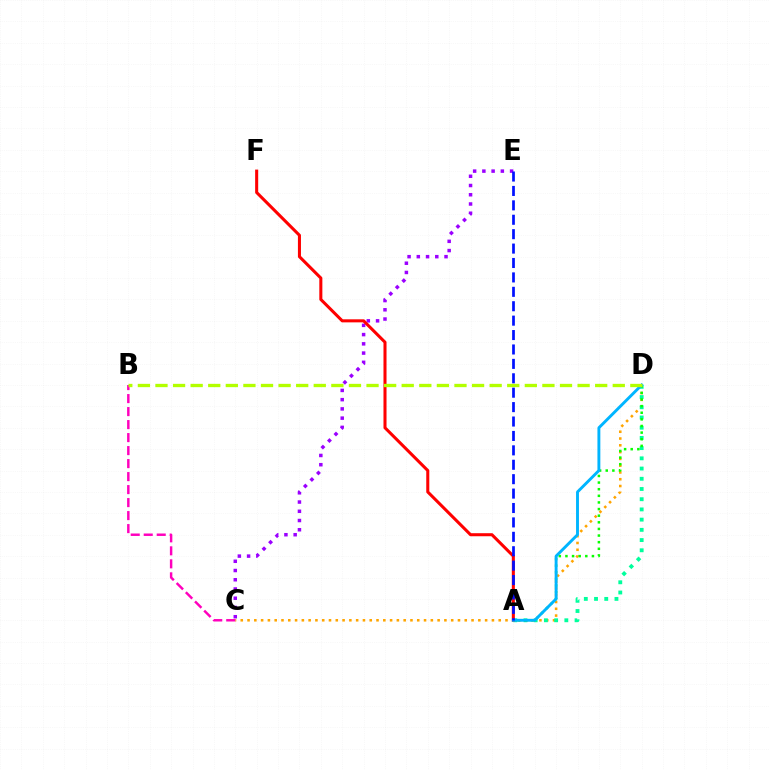{('C', 'E'): [{'color': '#9b00ff', 'line_style': 'dotted', 'thickness': 2.51}], ('C', 'D'): [{'color': '#ffa500', 'line_style': 'dotted', 'thickness': 1.84}], ('A', 'D'): [{'color': '#00ff9d', 'line_style': 'dotted', 'thickness': 2.78}, {'color': '#08ff00', 'line_style': 'dotted', 'thickness': 1.8}, {'color': '#00b5ff', 'line_style': 'solid', 'thickness': 2.09}], ('A', 'F'): [{'color': '#ff0000', 'line_style': 'solid', 'thickness': 2.2}], ('B', 'C'): [{'color': '#ff00bd', 'line_style': 'dashed', 'thickness': 1.77}], ('B', 'D'): [{'color': '#b3ff00', 'line_style': 'dashed', 'thickness': 2.39}], ('A', 'E'): [{'color': '#0010ff', 'line_style': 'dashed', 'thickness': 1.96}]}